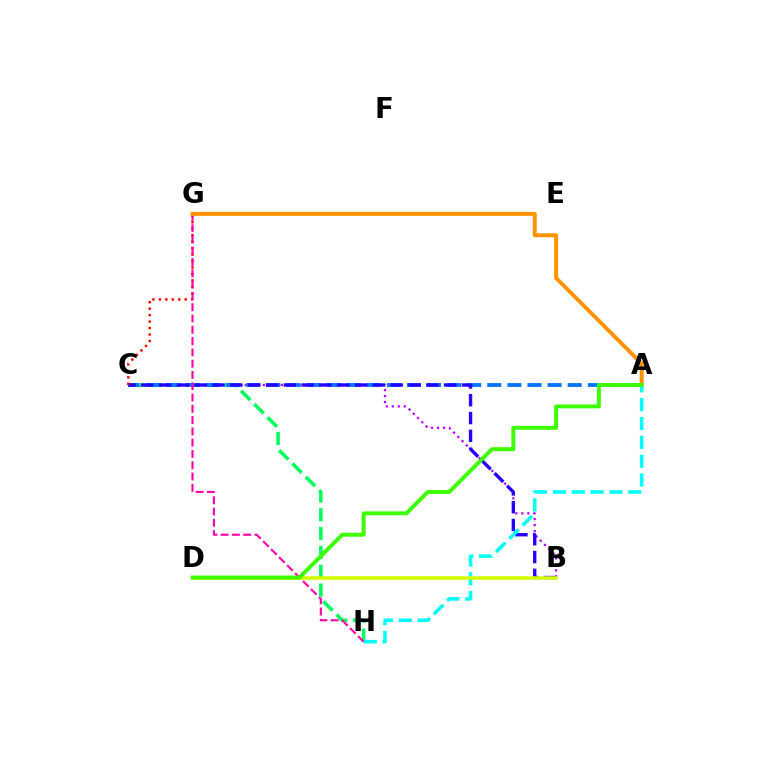{('B', 'C'): [{'color': '#b900ff', 'line_style': 'dotted', 'thickness': 1.63}, {'color': '#2500ff', 'line_style': 'dashed', 'thickness': 2.42}], ('C', 'H'): [{'color': '#00ff5c', 'line_style': 'dashed', 'thickness': 2.56}], ('A', 'C'): [{'color': '#0074ff', 'line_style': 'dashed', 'thickness': 2.73}], ('A', 'H'): [{'color': '#00fff6', 'line_style': 'dashed', 'thickness': 2.56}], ('C', 'G'): [{'color': '#ff0000', 'line_style': 'dotted', 'thickness': 1.75}], ('G', 'H'): [{'color': '#ff00ac', 'line_style': 'dashed', 'thickness': 1.53}], ('A', 'G'): [{'color': '#ff9400', 'line_style': 'solid', 'thickness': 2.88}], ('B', 'D'): [{'color': '#d1ff00', 'line_style': 'solid', 'thickness': 2.55}], ('A', 'D'): [{'color': '#3dff00', 'line_style': 'solid', 'thickness': 2.83}]}